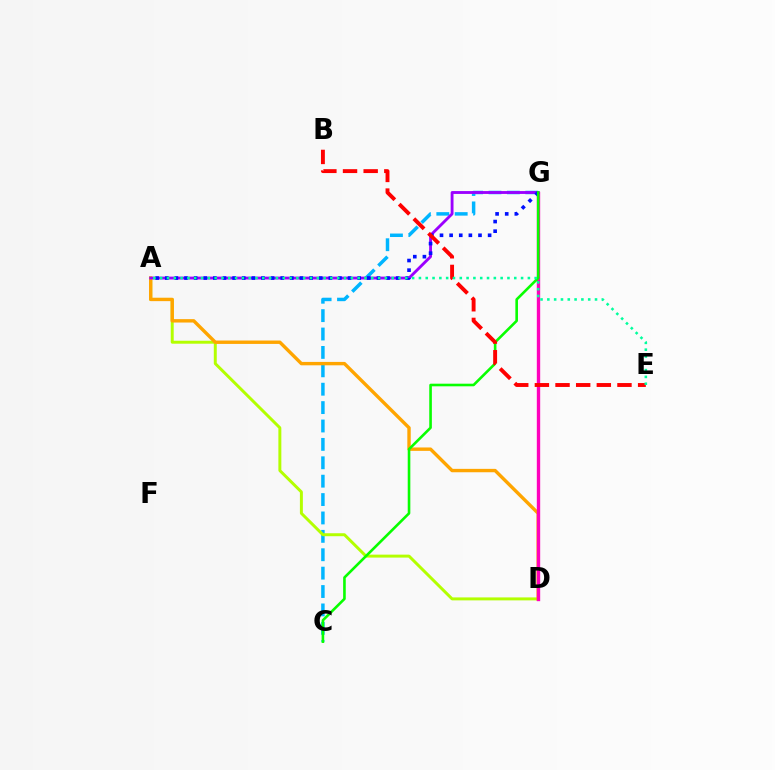{('C', 'G'): [{'color': '#00b5ff', 'line_style': 'dashed', 'thickness': 2.5}, {'color': '#08ff00', 'line_style': 'solid', 'thickness': 1.88}], ('A', 'D'): [{'color': '#b3ff00', 'line_style': 'solid', 'thickness': 2.13}, {'color': '#ffa500', 'line_style': 'solid', 'thickness': 2.44}], ('D', 'G'): [{'color': '#ff00bd', 'line_style': 'solid', 'thickness': 2.42}], ('A', 'G'): [{'color': '#9b00ff', 'line_style': 'solid', 'thickness': 2.05}, {'color': '#0010ff', 'line_style': 'dotted', 'thickness': 2.61}], ('B', 'E'): [{'color': '#ff0000', 'line_style': 'dashed', 'thickness': 2.8}], ('A', 'E'): [{'color': '#00ff9d', 'line_style': 'dotted', 'thickness': 1.85}]}